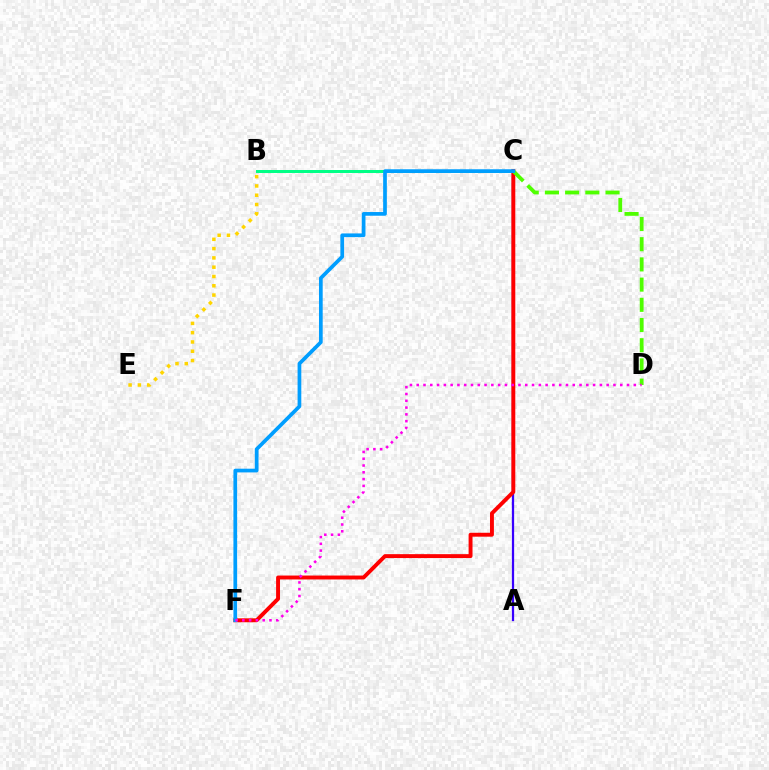{('A', 'C'): [{'color': '#3700ff', 'line_style': 'solid', 'thickness': 1.63}], ('B', 'C'): [{'color': '#00ff86', 'line_style': 'solid', 'thickness': 2.16}], ('C', 'F'): [{'color': '#ff0000', 'line_style': 'solid', 'thickness': 2.82}, {'color': '#009eff', 'line_style': 'solid', 'thickness': 2.67}], ('C', 'D'): [{'color': '#4fff00', 'line_style': 'dashed', 'thickness': 2.74}], ('B', 'E'): [{'color': '#ffd500', 'line_style': 'dotted', 'thickness': 2.52}], ('D', 'F'): [{'color': '#ff00ed', 'line_style': 'dotted', 'thickness': 1.84}]}